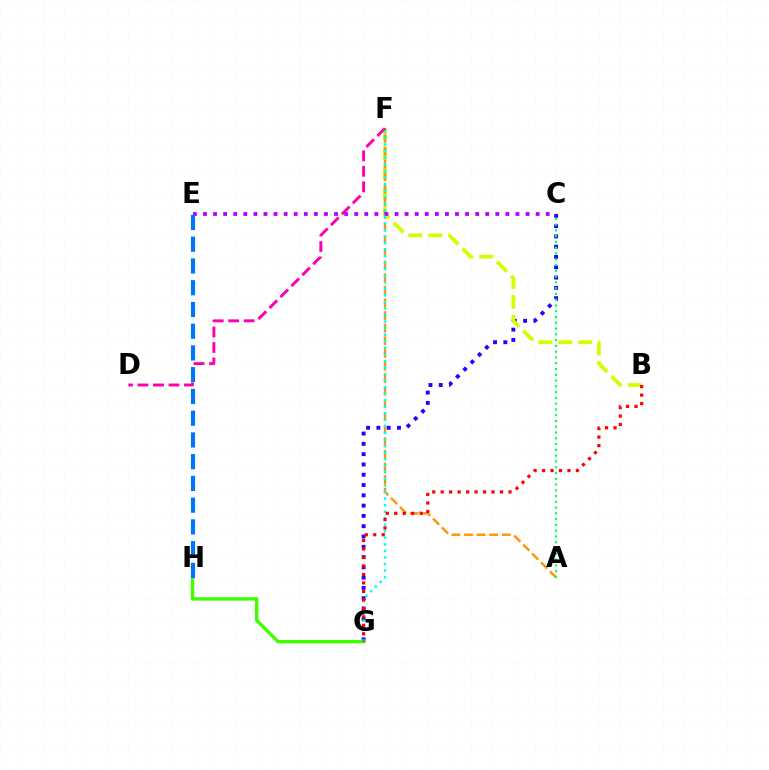{('C', 'G'): [{'color': '#2500ff', 'line_style': 'dotted', 'thickness': 2.8}], ('B', 'F'): [{'color': '#d1ff00', 'line_style': 'dashed', 'thickness': 2.71}], ('G', 'H'): [{'color': '#3dff00', 'line_style': 'solid', 'thickness': 2.44}], ('A', 'F'): [{'color': '#ff9400', 'line_style': 'dashed', 'thickness': 1.71}], ('D', 'F'): [{'color': '#ff00ac', 'line_style': 'dashed', 'thickness': 2.1}], ('C', 'E'): [{'color': '#b900ff', 'line_style': 'dotted', 'thickness': 2.74}], ('F', 'G'): [{'color': '#00fff6', 'line_style': 'dotted', 'thickness': 1.78}], ('B', 'G'): [{'color': '#ff0000', 'line_style': 'dotted', 'thickness': 2.3}], ('A', 'C'): [{'color': '#00ff5c', 'line_style': 'dotted', 'thickness': 1.57}], ('E', 'H'): [{'color': '#0074ff', 'line_style': 'dashed', 'thickness': 2.95}]}